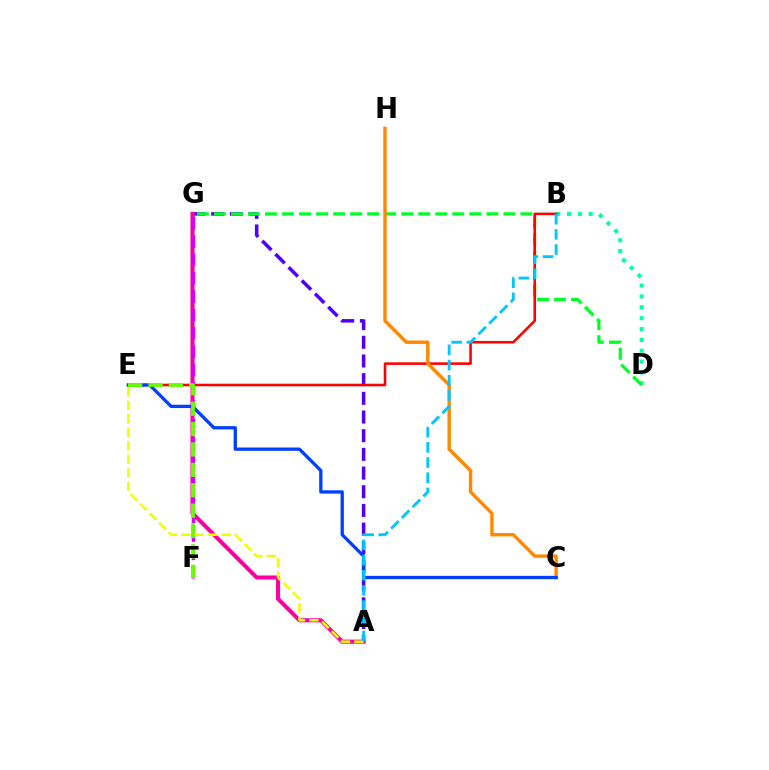{('B', 'D'): [{'color': '#00ffaf', 'line_style': 'dotted', 'thickness': 2.95}], ('A', 'G'): [{'color': '#4f00ff', 'line_style': 'dashed', 'thickness': 2.54}, {'color': '#ff00a0', 'line_style': 'solid', 'thickness': 2.93}], ('D', 'G'): [{'color': '#00ff27', 'line_style': 'dashed', 'thickness': 2.31}], ('B', 'E'): [{'color': '#ff0000', 'line_style': 'solid', 'thickness': 1.85}], ('C', 'H'): [{'color': '#ff8800', 'line_style': 'solid', 'thickness': 2.45}], ('F', 'G'): [{'color': '#d600ff', 'line_style': 'dashed', 'thickness': 2.5}], ('C', 'E'): [{'color': '#003fff', 'line_style': 'solid', 'thickness': 2.38}], ('E', 'F'): [{'color': '#66ff00', 'line_style': 'dashed', 'thickness': 2.77}], ('A', 'E'): [{'color': '#eeff00', 'line_style': 'dashed', 'thickness': 1.83}], ('A', 'B'): [{'color': '#00c7ff', 'line_style': 'dashed', 'thickness': 2.06}]}